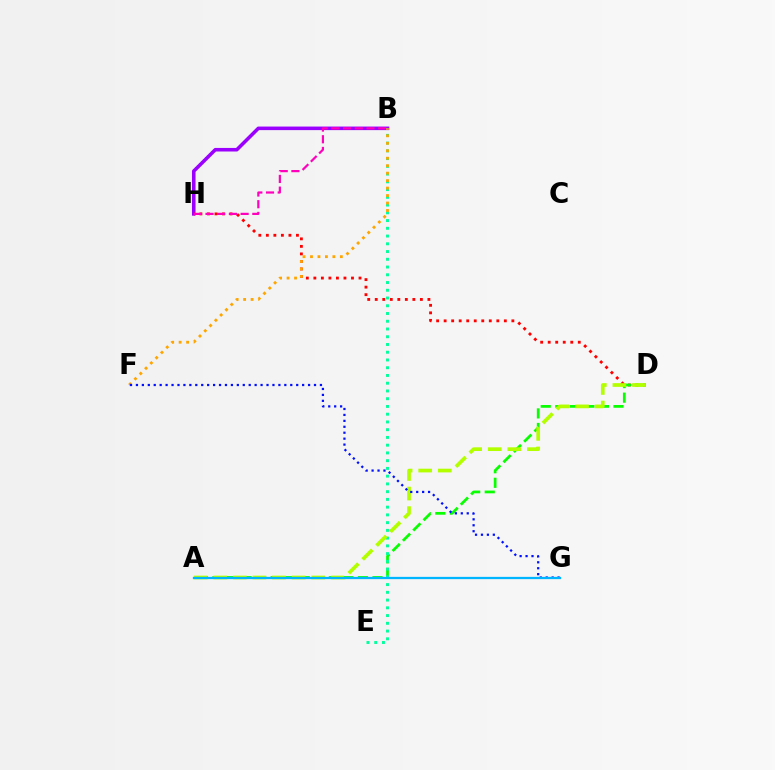{('B', 'H'): [{'color': '#9b00ff', 'line_style': 'solid', 'thickness': 2.56}, {'color': '#ff00bd', 'line_style': 'dashed', 'thickness': 1.59}], ('D', 'H'): [{'color': '#ff0000', 'line_style': 'dotted', 'thickness': 2.04}], ('A', 'D'): [{'color': '#08ff00', 'line_style': 'dashed', 'thickness': 1.98}, {'color': '#b3ff00', 'line_style': 'dashed', 'thickness': 2.66}], ('B', 'E'): [{'color': '#00ff9d', 'line_style': 'dotted', 'thickness': 2.1}], ('B', 'F'): [{'color': '#ffa500', 'line_style': 'dotted', 'thickness': 2.03}], ('F', 'G'): [{'color': '#0010ff', 'line_style': 'dotted', 'thickness': 1.61}], ('A', 'G'): [{'color': '#00b5ff', 'line_style': 'solid', 'thickness': 1.63}]}